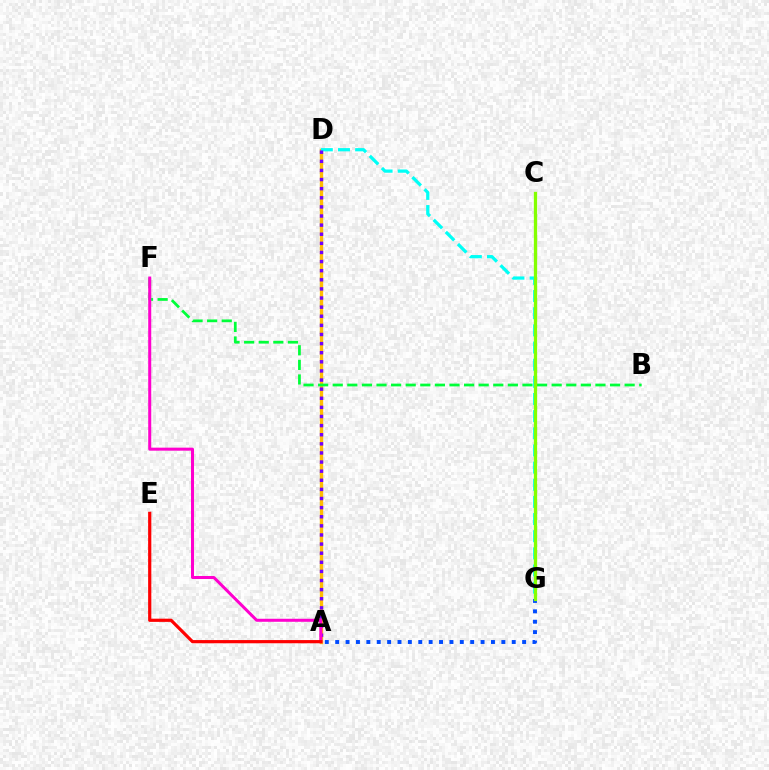{('A', 'D'): [{'color': '#ffbd00', 'line_style': 'solid', 'thickness': 2.42}, {'color': '#7200ff', 'line_style': 'dotted', 'thickness': 2.48}], ('D', 'G'): [{'color': '#00fff6', 'line_style': 'dashed', 'thickness': 2.33}], ('A', 'G'): [{'color': '#004bff', 'line_style': 'dotted', 'thickness': 2.82}], ('B', 'F'): [{'color': '#00ff39', 'line_style': 'dashed', 'thickness': 1.98}], ('C', 'G'): [{'color': '#84ff00', 'line_style': 'solid', 'thickness': 2.37}], ('A', 'F'): [{'color': '#ff00cf', 'line_style': 'solid', 'thickness': 2.17}], ('A', 'E'): [{'color': '#ff0000', 'line_style': 'solid', 'thickness': 2.3}]}